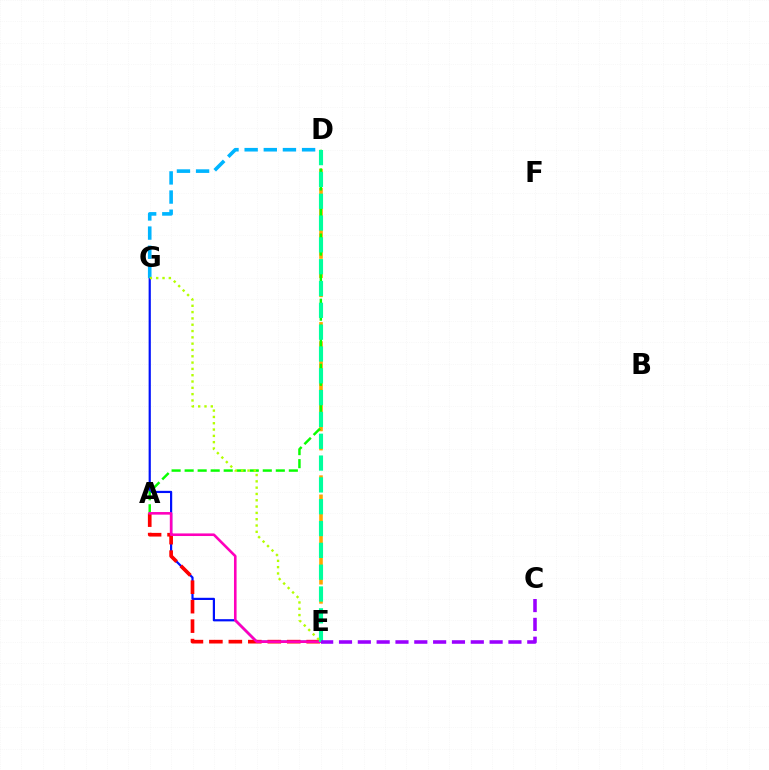{('E', 'G'): [{'color': '#0010ff', 'line_style': 'solid', 'thickness': 1.59}, {'color': '#b3ff00', 'line_style': 'dotted', 'thickness': 1.71}], ('A', 'E'): [{'color': '#ff0000', 'line_style': 'dashed', 'thickness': 2.64}, {'color': '#ff00bd', 'line_style': 'solid', 'thickness': 1.87}], ('D', 'E'): [{'color': '#ffa500', 'line_style': 'dashed', 'thickness': 2.6}, {'color': '#00ff9d', 'line_style': 'dashed', 'thickness': 2.96}], ('A', 'D'): [{'color': '#08ff00', 'line_style': 'dashed', 'thickness': 1.77}], ('C', 'E'): [{'color': '#9b00ff', 'line_style': 'dashed', 'thickness': 2.56}], ('D', 'G'): [{'color': '#00b5ff', 'line_style': 'dashed', 'thickness': 2.6}]}